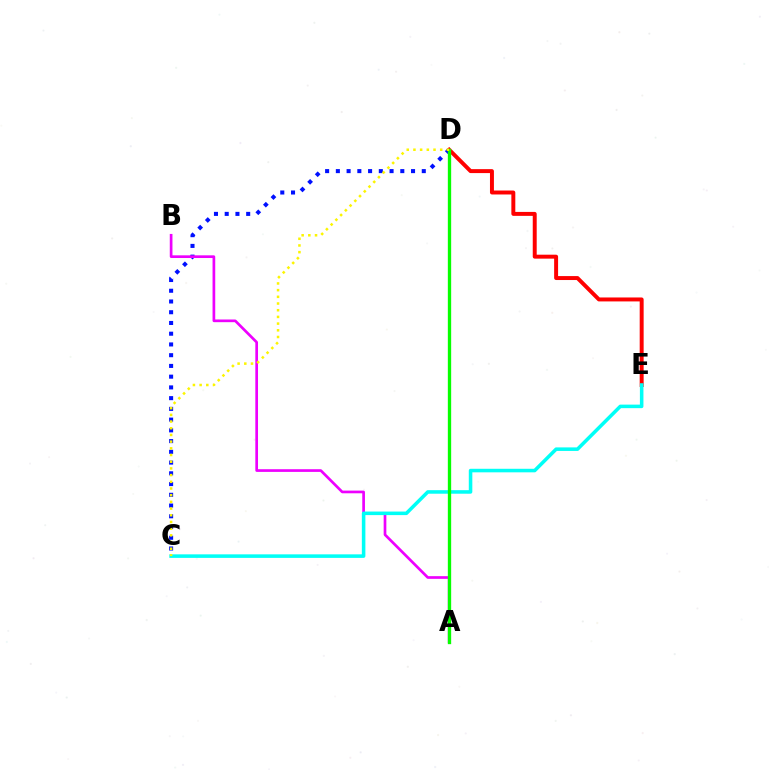{('C', 'D'): [{'color': '#0010ff', 'line_style': 'dotted', 'thickness': 2.92}, {'color': '#fcf500', 'line_style': 'dotted', 'thickness': 1.82}], ('A', 'B'): [{'color': '#ee00ff', 'line_style': 'solid', 'thickness': 1.94}], ('D', 'E'): [{'color': '#ff0000', 'line_style': 'solid', 'thickness': 2.85}], ('C', 'E'): [{'color': '#00fff6', 'line_style': 'solid', 'thickness': 2.55}], ('A', 'D'): [{'color': '#08ff00', 'line_style': 'solid', 'thickness': 2.4}]}